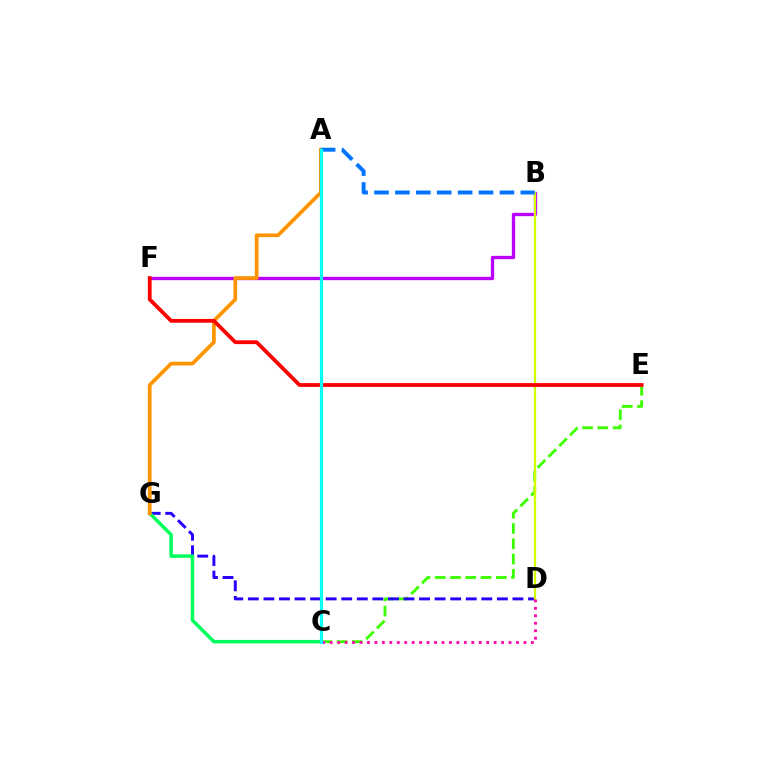{('B', 'F'): [{'color': '#b900ff', 'line_style': 'solid', 'thickness': 2.39}], ('C', 'E'): [{'color': '#3dff00', 'line_style': 'dashed', 'thickness': 2.07}], ('D', 'G'): [{'color': '#2500ff', 'line_style': 'dashed', 'thickness': 2.11}], ('C', 'G'): [{'color': '#00ff5c', 'line_style': 'solid', 'thickness': 2.51}], ('B', 'D'): [{'color': '#d1ff00', 'line_style': 'solid', 'thickness': 1.63}], ('A', 'G'): [{'color': '#ff9400', 'line_style': 'solid', 'thickness': 2.67}], ('C', 'D'): [{'color': '#ff00ac', 'line_style': 'dotted', 'thickness': 2.02}], ('A', 'B'): [{'color': '#0074ff', 'line_style': 'dashed', 'thickness': 2.84}], ('E', 'F'): [{'color': '#ff0000', 'line_style': 'solid', 'thickness': 2.73}], ('A', 'C'): [{'color': '#00fff6', 'line_style': 'solid', 'thickness': 2.3}]}